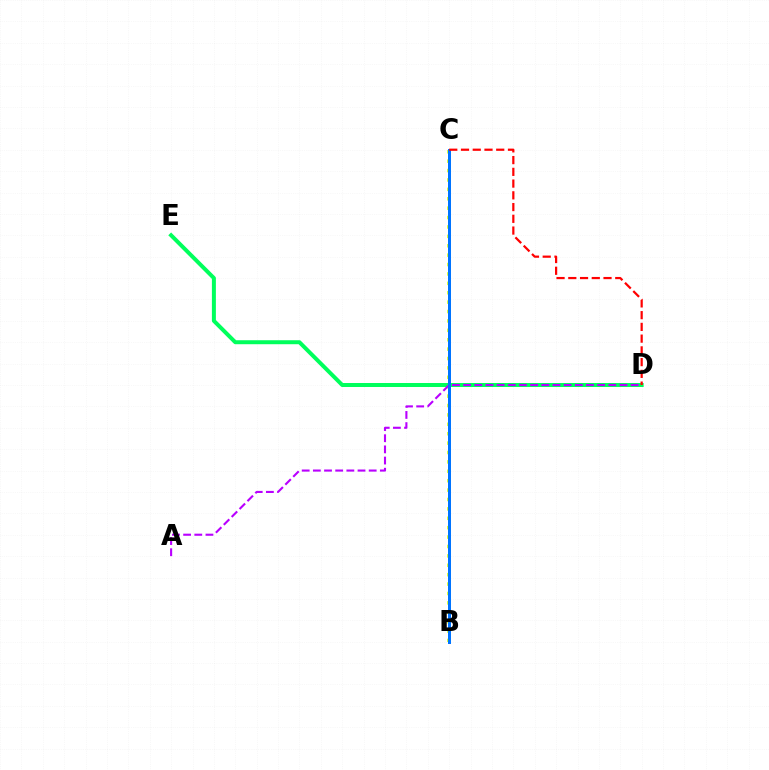{('B', 'C'): [{'color': '#d1ff00', 'line_style': 'dotted', 'thickness': 2.55}, {'color': '#0074ff', 'line_style': 'solid', 'thickness': 2.15}], ('D', 'E'): [{'color': '#00ff5c', 'line_style': 'solid', 'thickness': 2.87}], ('A', 'D'): [{'color': '#b900ff', 'line_style': 'dashed', 'thickness': 1.52}], ('C', 'D'): [{'color': '#ff0000', 'line_style': 'dashed', 'thickness': 1.6}]}